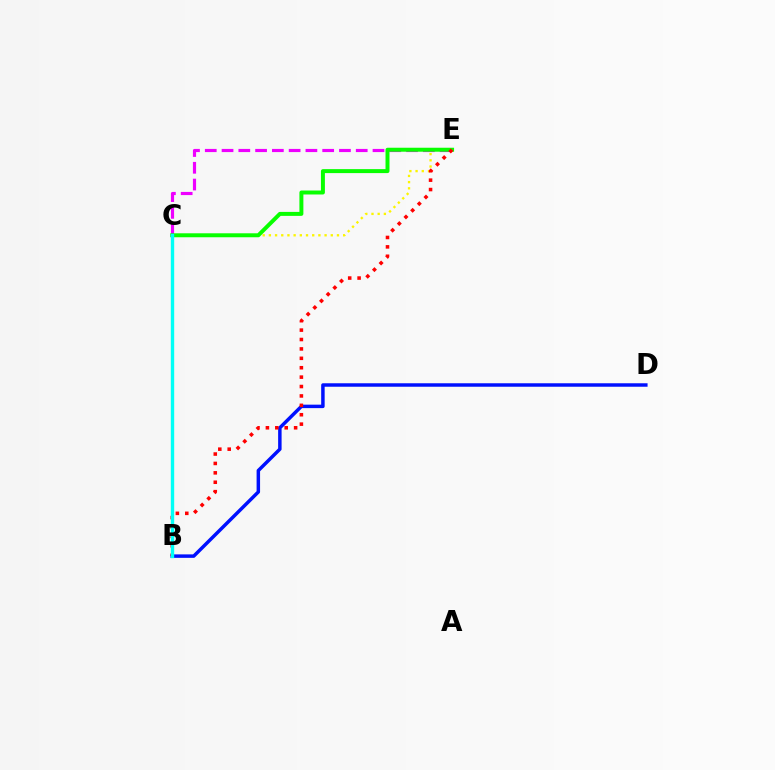{('C', 'E'): [{'color': '#ee00ff', 'line_style': 'dashed', 'thickness': 2.28}, {'color': '#fcf500', 'line_style': 'dotted', 'thickness': 1.68}, {'color': '#08ff00', 'line_style': 'solid', 'thickness': 2.86}], ('B', 'D'): [{'color': '#0010ff', 'line_style': 'solid', 'thickness': 2.5}], ('B', 'E'): [{'color': '#ff0000', 'line_style': 'dotted', 'thickness': 2.55}], ('B', 'C'): [{'color': '#00fff6', 'line_style': 'solid', 'thickness': 2.43}]}